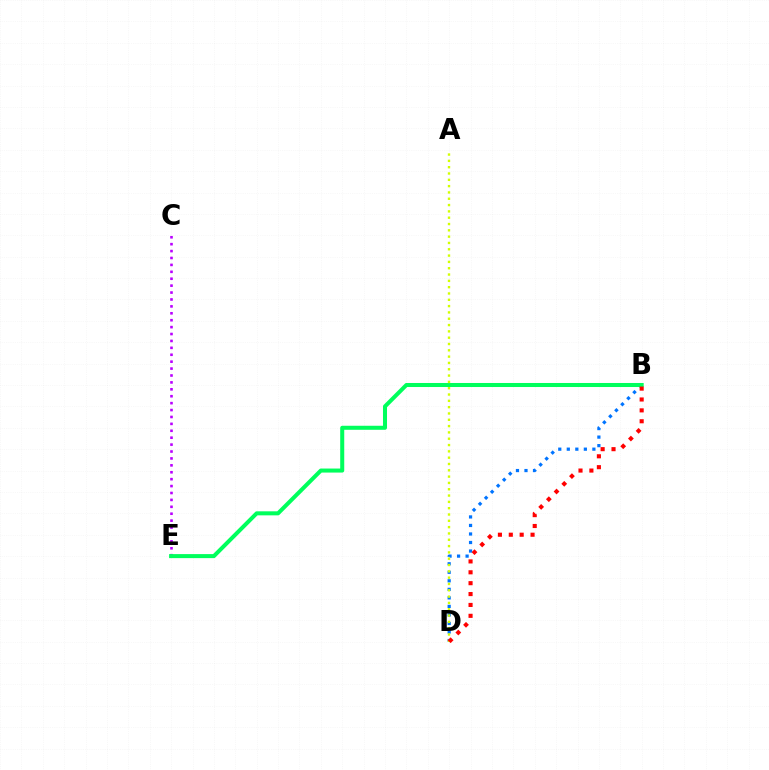{('C', 'E'): [{'color': '#b900ff', 'line_style': 'dotted', 'thickness': 1.88}], ('B', 'D'): [{'color': '#0074ff', 'line_style': 'dotted', 'thickness': 2.32}, {'color': '#ff0000', 'line_style': 'dotted', 'thickness': 2.96}], ('B', 'E'): [{'color': '#00ff5c', 'line_style': 'solid', 'thickness': 2.9}], ('A', 'D'): [{'color': '#d1ff00', 'line_style': 'dotted', 'thickness': 1.72}]}